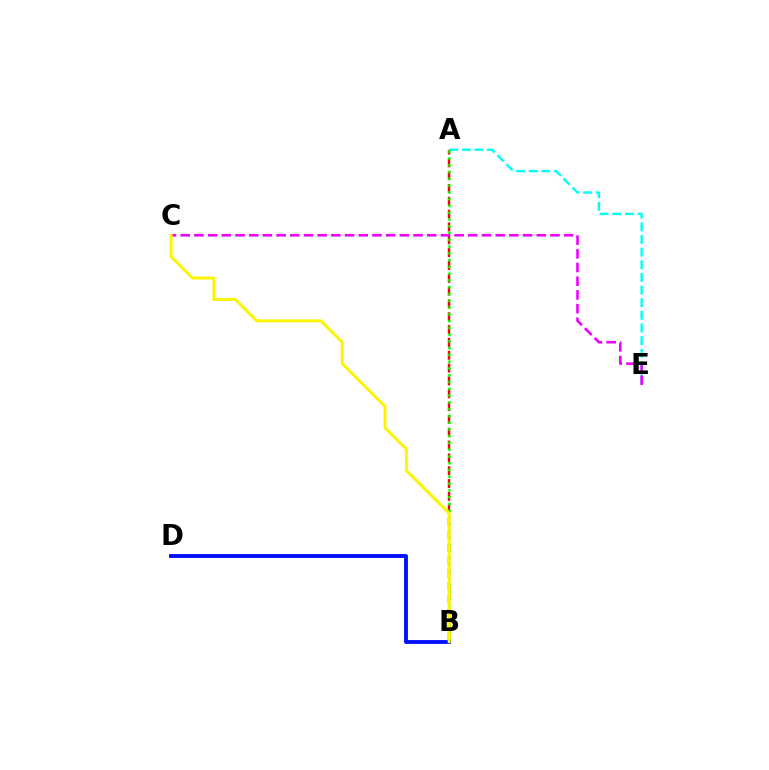{('A', 'B'): [{'color': '#ff0000', 'line_style': 'dashed', 'thickness': 1.74}, {'color': '#08ff00', 'line_style': 'dotted', 'thickness': 1.84}], ('A', 'E'): [{'color': '#00fff6', 'line_style': 'dashed', 'thickness': 1.72}], ('B', 'D'): [{'color': '#0010ff', 'line_style': 'solid', 'thickness': 2.77}], ('C', 'E'): [{'color': '#ee00ff', 'line_style': 'dashed', 'thickness': 1.86}], ('B', 'C'): [{'color': '#fcf500', 'line_style': 'solid', 'thickness': 2.12}]}